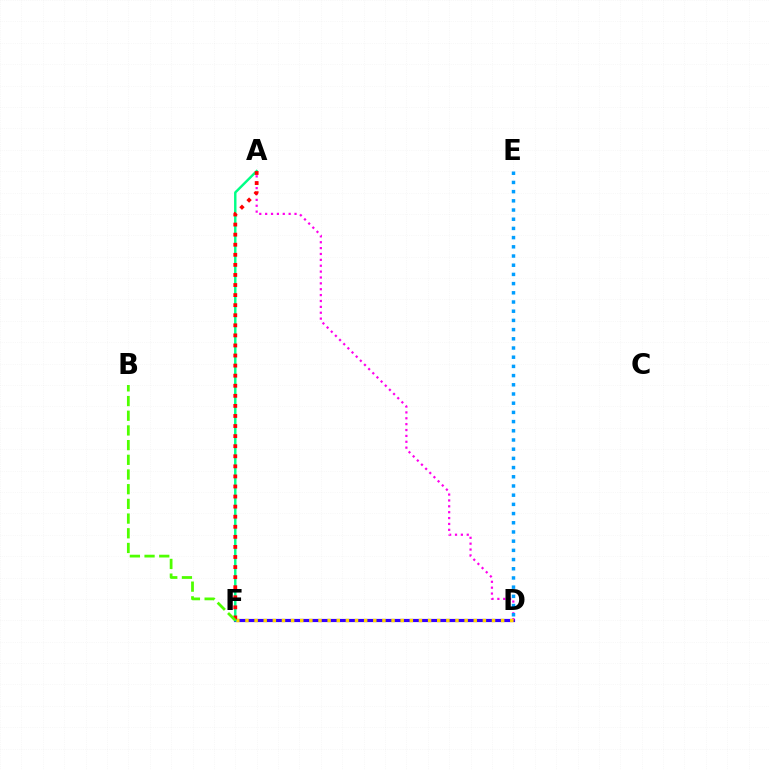{('D', 'F'): [{'color': '#3700ff', 'line_style': 'solid', 'thickness': 2.28}, {'color': '#ffd500', 'line_style': 'dotted', 'thickness': 2.48}], ('A', 'D'): [{'color': '#ff00ed', 'line_style': 'dotted', 'thickness': 1.6}], ('A', 'F'): [{'color': '#00ff86', 'line_style': 'solid', 'thickness': 1.75}, {'color': '#ff0000', 'line_style': 'dotted', 'thickness': 2.74}], ('D', 'E'): [{'color': '#009eff', 'line_style': 'dotted', 'thickness': 2.5}], ('B', 'F'): [{'color': '#4fff00', 'line_style': 'dashed', 'thickness': 2.0}]}